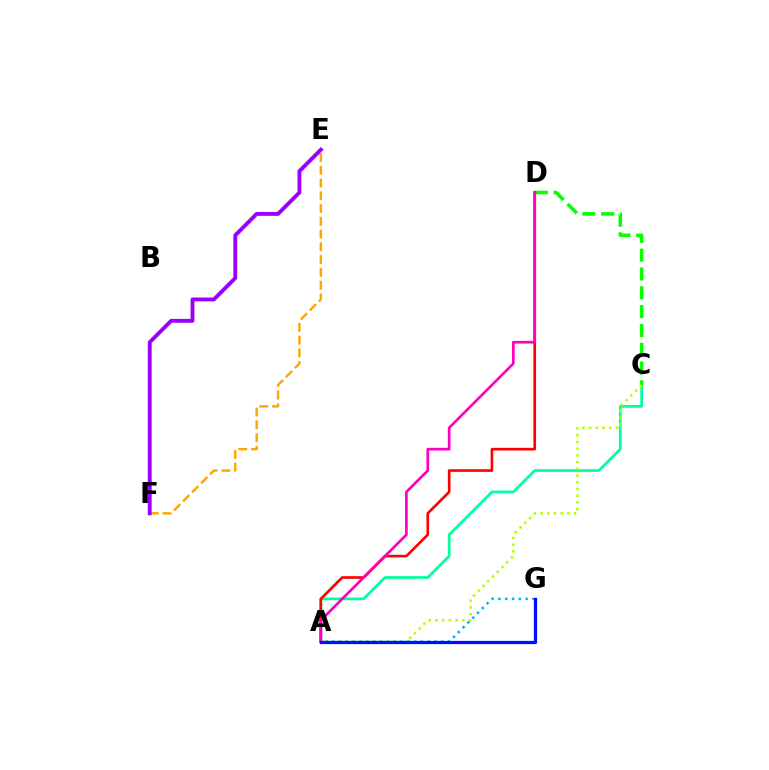{('A', 'C'): [{'color': '#00ff9d', 'line_style': 'solid', 'thickness': 1.97}, {'color': '#b3ff00', 'line_style': 'dotted', 'thickness': 1.82}], ('E', 'F'): [{'color': '#ffa500', 'line_style': 'dashed', 'thickness': 1.73}, {'color': '#9b00ff', 'line_style': 'solid', 'thickness': 2.8}], ('C', 'D'): [{'color': '#08ff00', 'line_style': 'dashed', 'thickness': 2.56}], ('A', 'G'): [{'color': '#00b5ff', 'line_style': 'dotted', 'thickness': 1.85}, {'color': '#0010ff', 'line_style': 'solid', 'thickness': 2.34}], ('A', 'D'): [{'color': '#ff0000', 'line_style': 'solid', 'thickness': 1.91}, {'color': '#ff00bd', 'line_style': 'solid', 'thickness': 1.93}]}